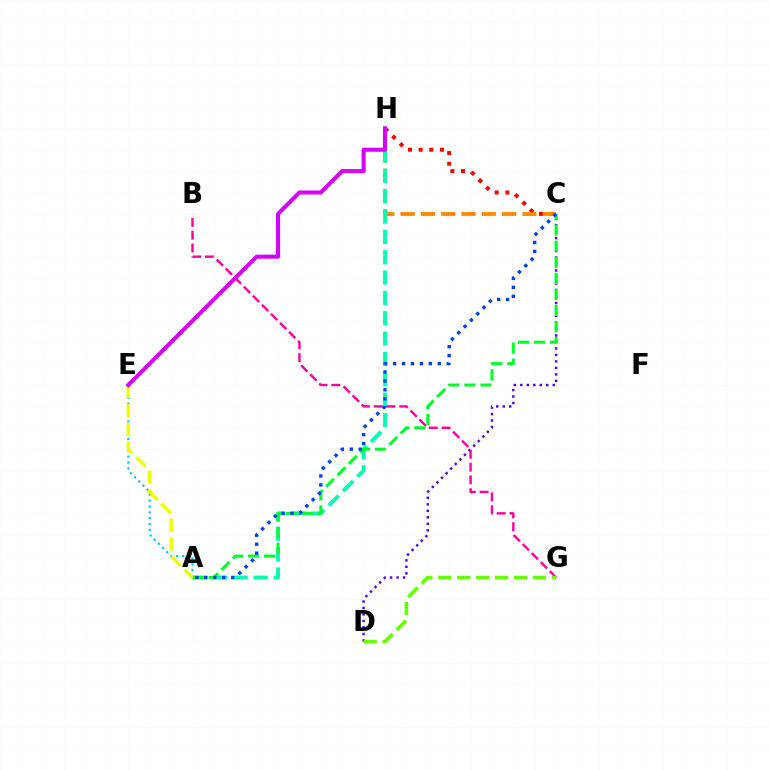{('C', 'H'): [{'color': '#ff0000', 'line_style': 'dotted', 'thickness': 2.89}, {'color': '#ff8800', 'line_style': 'dashed', 'thickness': 2.76}], ('C', 'D'): [{'color': '#4f00ff', 'line_style': 'dotted', 'thickness': 1.76}], ('A', 'H'): [{'color': '#00ffaf', 'line_style': 'dashed', 'thickness': 2.76}], ('A', 'E'): [{'color': '#00c7ff', 'line_style': 'dotted', 'thickness': 1.6}, {'color': '#eeff00', 'line_style': 'dashed', 'thickness': 2.57}], ('A', 'C'): [{'color': '#00ff27', 'line_style': 'dashed', 'thickness': 2.18}, {'color': '#003fff', 'line_style': 'dotted', 'thickness': 2.43}], ('B', 'G'): [{'color': '#ff00a0', 'line_style': 'dashed', 'thickness': 1.74}], ('D', 'G'): [{'color': '#66ff00', 'line_style': 'dashed', 'thickness': 2.57}], ('E', 'H'): [{'color': '#d600ff', 'line_style': 'solid', 'thickness': 2.93}]}